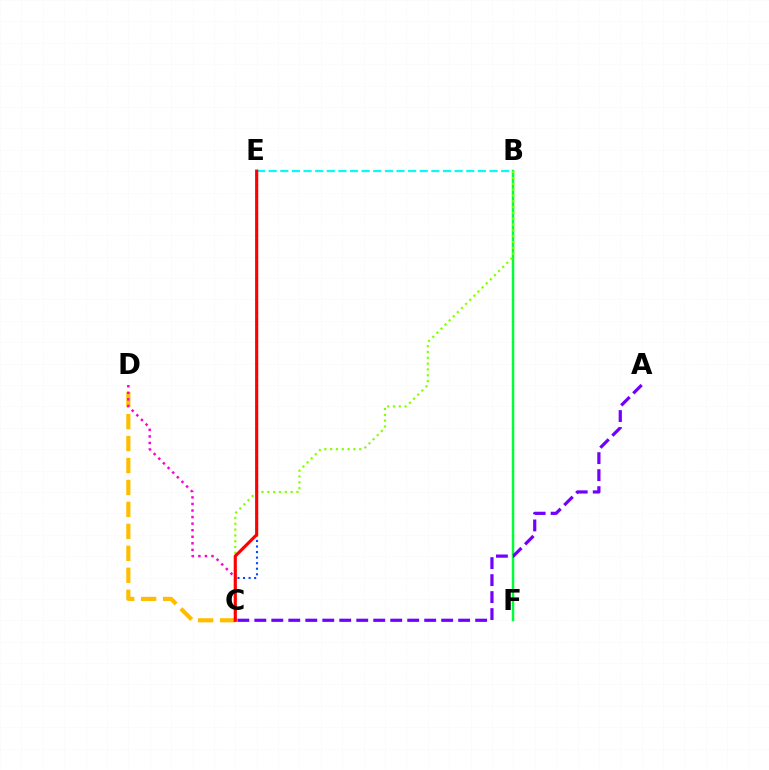{('B', 'E'): [{'color': '#00fff6', 'line_style': 'dashed', 'thickness': 1.58}], ('C', 'D'): [{'color': '#ffbd00', 'line_style': 'dashed', 'thickness': 2.98}, {'color': '#ff00cf', 'line_style': 'dotted', 'thickness': 1.78}], ('C', 'E'): [{'color': '#004bff', 'line_style': 'dotted', 'thickness': 1.51}, {'color': '#ff0000', 'line_style': 'solid', 'thickness': 2.26}], ('B', 'F'): [{'color': '#00ff39', 'line_style': 'solid', 'thickness': 1.79}], ('B', 'C'): [{'color': '#84ff00', 'line_style': 'dotted', 'thickness': 1.58}], ('A', 'C'): [{'color': '#7200ff', 'line_style': 'dashed', 'thickness': 2.31}]}